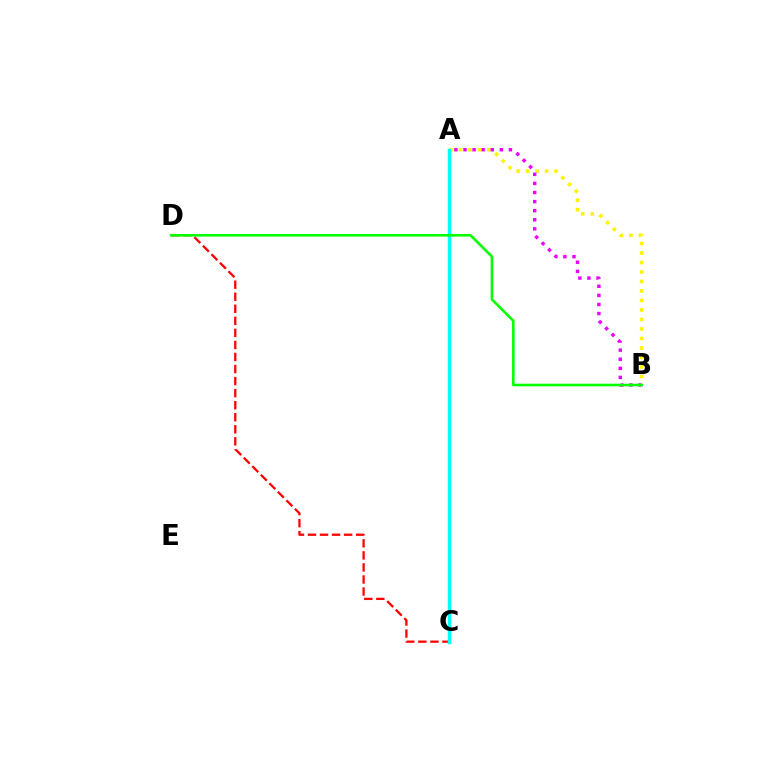{('A', 'B'): [{'color': '#fcf500', 'line_style': 'dotted', 'thickness': 2.58}, {'color': '#ee00ff', 'line_style': 'dotted', 'thickness': 2.47}], ('C', 'D'): [{'color': '#ff0000', 'line_style': 'dashed', 'thickness': 1.64}], ('A', 'C'): [{'color': '#0010ff', 'line_style': 'solid', 'thickness': 1.97}, {'color': '#00fff6', 'line_style': 'solid', 'thickness': 2.51}], ('B', 'D'): [{'color': '#08ff00', 'line_style': 'solid', 'thickness': 1.87}]}